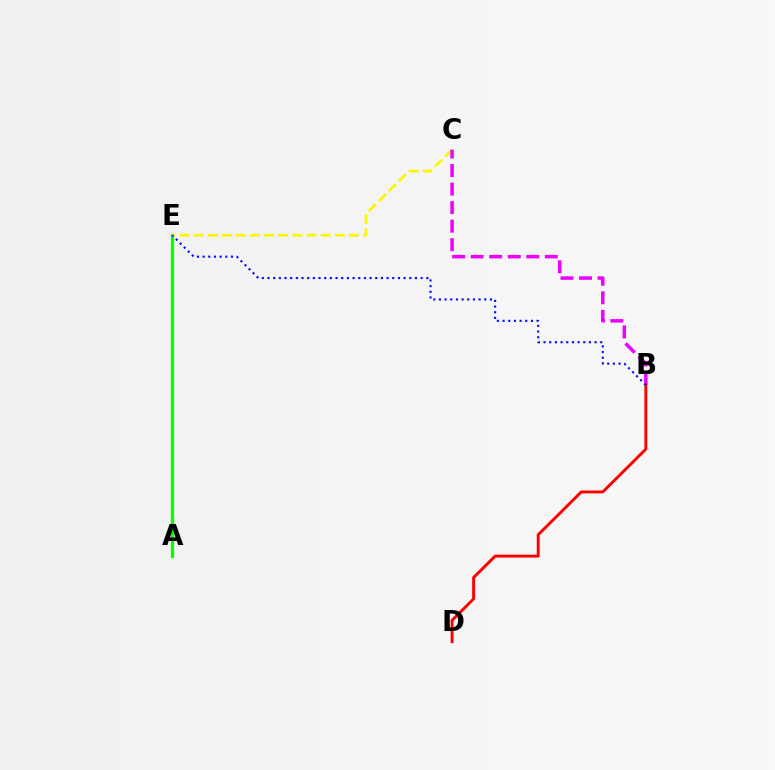{('A', 'E'): [{'color': '#00fff6', 'line_style': 'dotted', 'thickness': 1.91}, {'color': '#08ff00', 'line_style': 'solid', 'thickness': 2.36}], ('C', 'E'): [{'color': '#fcf500', 'line_style': 'dashed', 'thickness': 1.92}], ('B', 'C'): [{'color': '#ee00ff', 'line_style': 'dashed', 'thickness': 2.52}], ('B', 'D'): [{'color': '#ff0000', 'line_style': 'solid', 'thickness': 2.09}], ('B', 'E'): [{'color': '#0010ff', 'line_style': 'dotted', 'thickness': 1.54}]}